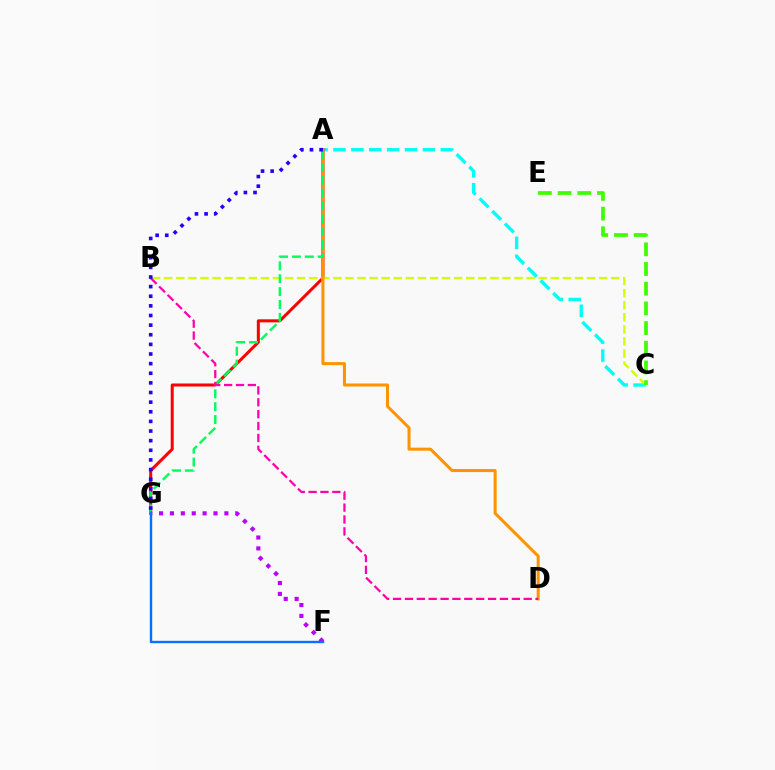{('A', 'C'): [{'color': '#00fff6', 'line_style': 'dashed', 'thickness': 2.43}], ('A', 'G'): [{'color': '#ff0000', 'line_style': 'solid', 'thickness': 2.18}, {'color': '#00ff5c', 'line_style': 'dashed', 'thickness': 1.75}, {'color': '#2500ff', 'line_style': 'dotted', 'thickness': 2.62}], ('B', 'C'): [{'color': '#d1ff00', 'line_style': 'dashed', 'thickness': 1.64}], ('A', 'D'): [{'color': '#ff9400', 'line_style': 'solid', 'thickness': 2.19}], ('B', 'D'): [{'color': '#ff00ac', 'line_style': 'dashed', 'thickness': 1.61}], ('C', 'E'): [{'color': '#3dff00', 'line_style': 'dashed', 'thickness': 2.67}], ('F', 'G'): [{'color': '#b900ff', 'line_style': 'dotted', 'thickness': 2.96}, {'color': '#0074ff', 'line_style': 'solid', 'thickness': 1.72}]}